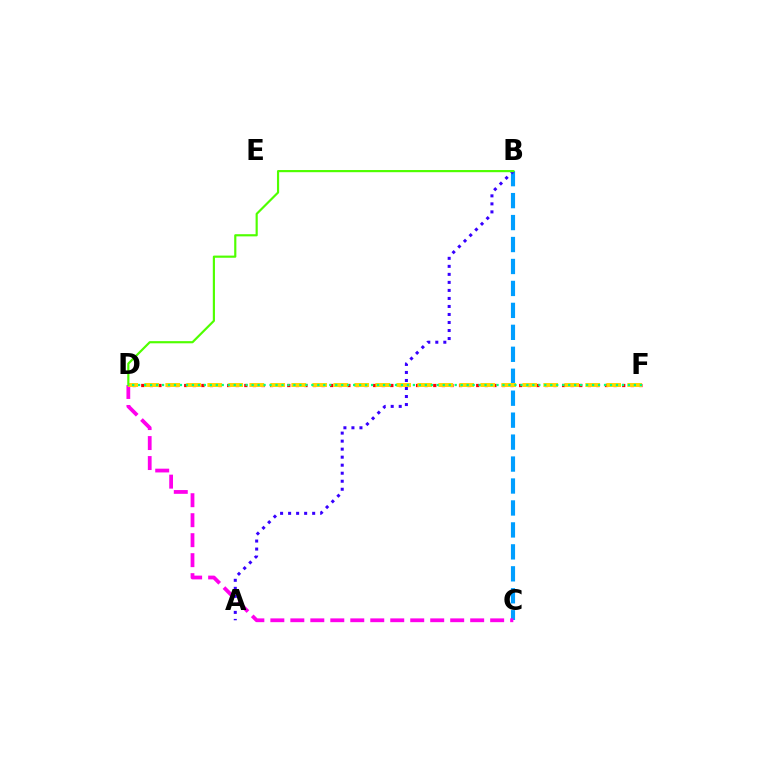{('D', 'F'): [{'color': '#ff0000', 'line_style': 'dotted', 'thickness': 2.33}, {'color': '#ffd500', 'line_style': 'dashed', 'thickness': 2.85}, {'color': '#00ff86', 'line_style': 'dotted', 'thickness': 1.62}], ('B', 'C'): [{'color': '#009eff', 'line_style': 'dashed', 'thickness': 2.98}], ('C', 'D'): [{'color': '#ff00ed', 'line_style': 'dashed', 'thickness': 2.71}], ('A', 'B'): [{'color': '#3700ff', 'line_style': 'dotted', 'thickness': 2.18}], ('B', 'D'): [{'color': '#4fff00', 'line_style': 'solid', 'thickness': 1.56}]}